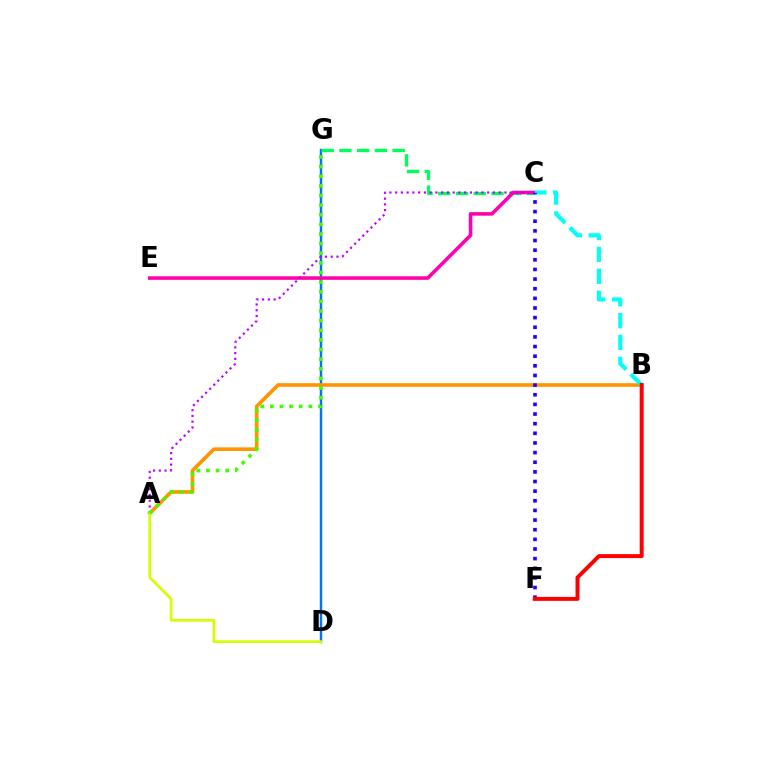{('D', 'G'): [{'color': '#0074ff', 'line_style': 'solid', 'thickness': 1.76}], ('C', 'G'): [{'color': '#00ff5c', 'line_style': 'dashed', 'thickness': 2.41}], ('C', 'E'): [{'color': '#ff00ac', 'line_style': 'solid', 'thickness': 2.57}], ('A', 'B'): [{'color': '#ff9400', 'line_style': 'solid', 'thickness': 2.61}], ('B', 'C'): [{'color': '#00fff6', 'line_style': 'dashed', 'thickness': 2.97}], ('A', 'C'): [{'color': '#b900ff', 'line_style': 'dotted', 'thickness': 1.56}], ('A', 'D'): [{'color': '#d1ff00', 'line_style': 'solid', 'thickness': 1.93}], ('C', 'F'): [{'color': '#2500ff', 'line_style': 'dotted', 'thickness': 2.62}], ('B', 'F'): [{'color': '#ff0000', 'line_style': 'solid', 'thickness': 2.85}], ('A', 'G'): [{'color': '#3dff00', 'line_style': 'dotted', 'thickness': 2.62}]}